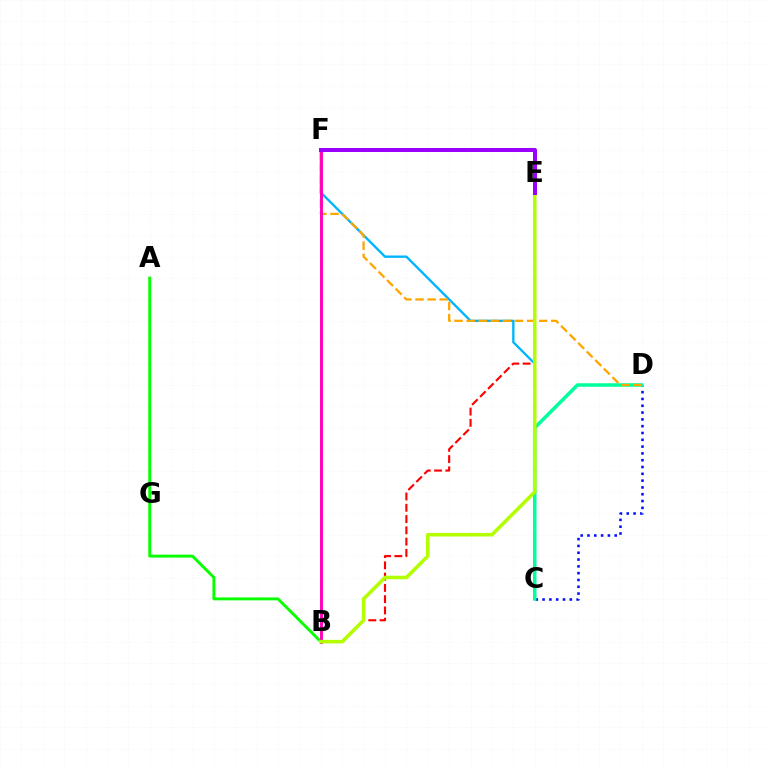{('C', 'D'): [{'color': '#0010ff', 'line_style': 'dotted', 'thickness': 1.85}, {'color': '#00ff9d', 'line_style': 'solid', 'thickness': 2.54}], ('A', 'B'): [{'color': '#08ff00', 'line_style': 'solid', 'thickness': 2.1}], ('B', 'E'): [{'color': '#ff0000', 'line_style': 'dashed', 'thickness': 1.53}, {'color': '#b3ff00', 'line_style': 'solid', 'thickness': 2.57}], ('C', 'F'): [{'color': '#00b5ff', 'line_style': 'solid', 'thickness': 1.7}], ('D', 'F'): [{'color': '#ffa500', 'line_style': 'dashed', 'thickness': 1.64}], ('B', 'F'): [{'color': '#ff00bd', 'line_style': 'solid', 'thickness': 2.1}], ('E', 'F'): [{'color': '#9b00ff', 'line_style': 'solid', 'thickness': 2.88}]}